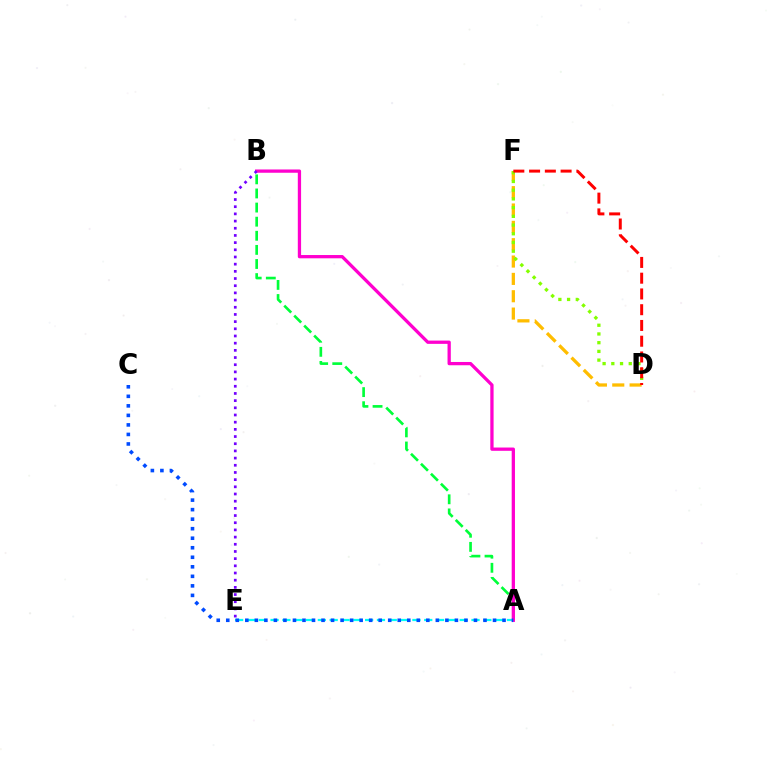{('A', 'B'): [{'color': '#00ff39', 'line_style': 'dashed', 'thickness': 1.92}, {'color': '#ff00cf', 'line_style': 'solid', 'thickness': 2.36}], ('D', 'F'): [{'color': '#ffbd00', 'line_style': 'dashed', 'thickness': 2.36}, {'color': '#84ff00', 'line_style': 'dotted', 'thickness': 2.37}, {'color': '#ff0000', 'line_style': 'dashed', 'thickness': 2.14}], ('A', 'E'): [{'color': '#00fff6', 'line_style': 'dashed', 'thickness': 1.61}], ('B', 'E'): [{'color': '#7200ff', 'line_style': 'dotted', 'thickness': 1.95}], ('A', 'C'): [{'color': '#004bff', 'line_style': 'dotted', 'thickness': 2.59}]}